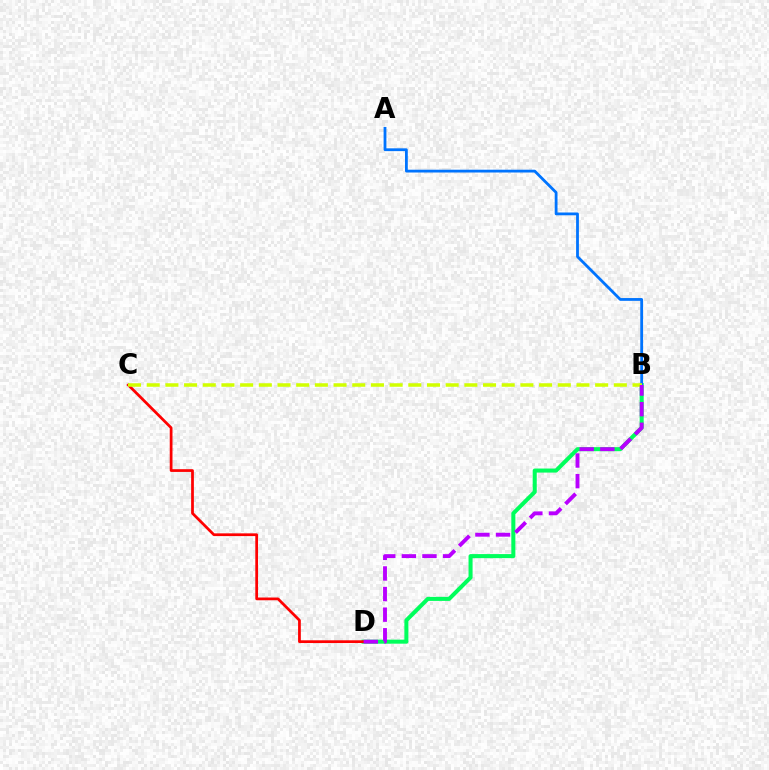{('B', 'D'): [{'color': '#00ff5c', 'line_style': 'solid', 'thickness': 2.91}, {'color': '#b900ff', 'line_style': 'dashed', 'thickness': 2.8}], ('C', 'D'): [{'color': '#ff0000', 'line_style': 'solid', 'thickness': 1.98}], ('A', 'B'): [{'color': '#0074ff', 'line_style': 'solid', 'thickness': 2.01}], ('B', 'C'): [{'color': '#d1ff00', 'line_style': 'dashed', 'thickness': 2.54}]}